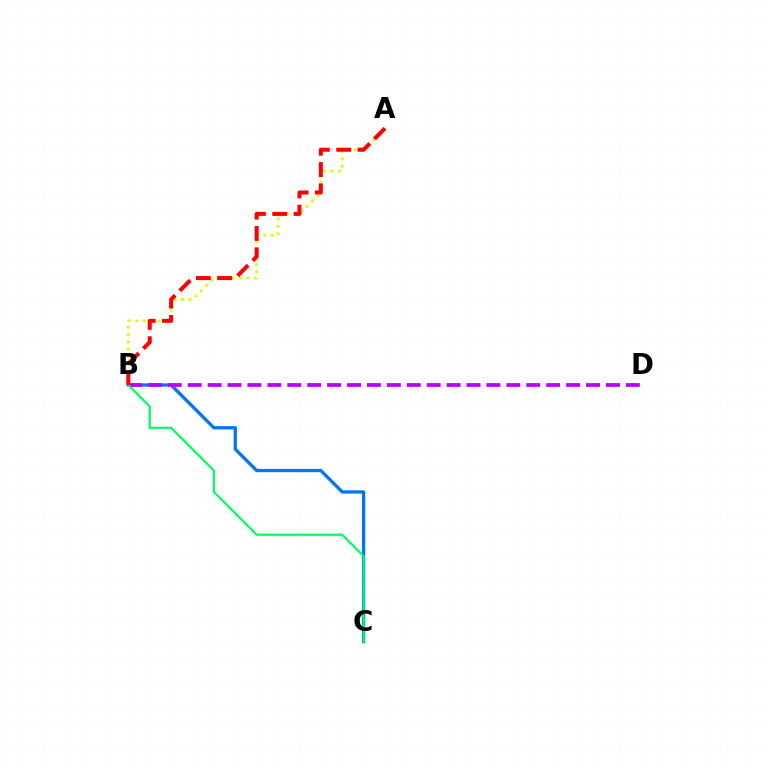{('A', 'B'): [{'color': '#d1ff00', 'line_style': 'dotted', 'thickness': 2.02}, {'color': '#ff0000', 'line_style': 'dashed', 'thickness': 2.9}], ('B', 'C'): [{'color': '#0074ff', 'line_style': 'solid', 'thickness': 2.35}, {'color': '#00ff5c', 'line_style': 'solid', 'thickness': 1.6}], ('B', 'D'): [{'color': '#b900ff', 'line_style': 'dashed', 'thickness': 2.71}]}